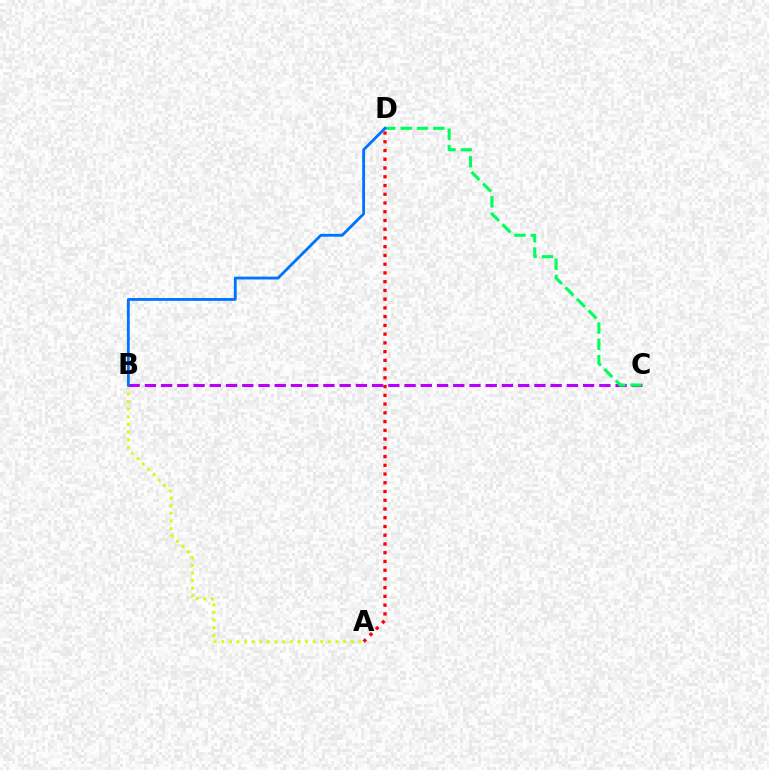{('A', 'D'): [{'color': '#ff0000', 'line_style': 'dotted', 'thickness': 2.38}], ('A', 'B'): [{'color': '#d1ff00', 'line_style': 'dotted', 'thickness': 2.07}], ('B', 'C'): [{'color': '#b900ff', 'line_style': 'dashed', 'thickness': 2.2}], ('C', 'D'): [{'color': '#00ff5c', 'line_style': 'dashed', 'thickness': 2.21}], ('B', 'D'): [{'color': '#0074ff', 'line_style': 'solid', 'thickness': 2.04}]}